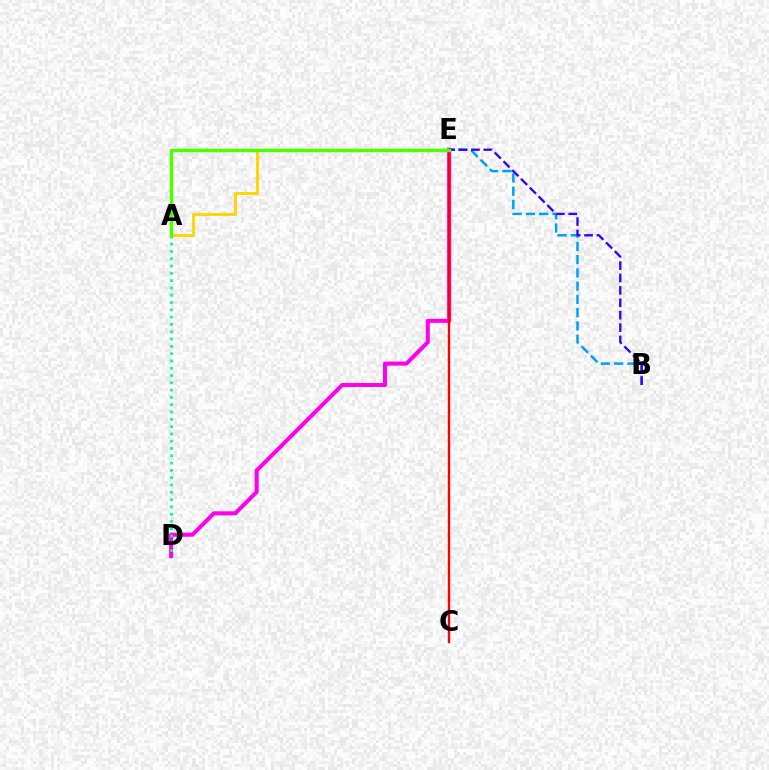{('B', 'E'): [{'color': '#009eff', 'line_style': 'dashed', 'thickness': 1.8}, {'color': '#3700ff', 'line_style': 'dashed', 'thickness': 1.68}], ('D', 'E'): [{'color': '#ff00ed', 'line_style': 'solid', 'thickness': 2.9}], ('C', 'E'): [{'color': '#ff0000', 'line_style': 'solid', 'thickness': 1.72}], ('A', 'D'): [{'color': '#00ff86', 'line_style': 'dotted', 'thickness': 1.98}], ('A', 'E'): [{'color': '#ffd500', 'line_style': 'solid', 'thickness': 2.05}, {'color': '#4fff00', 'line_style': 'solid', 'thickness': 2.47}]}